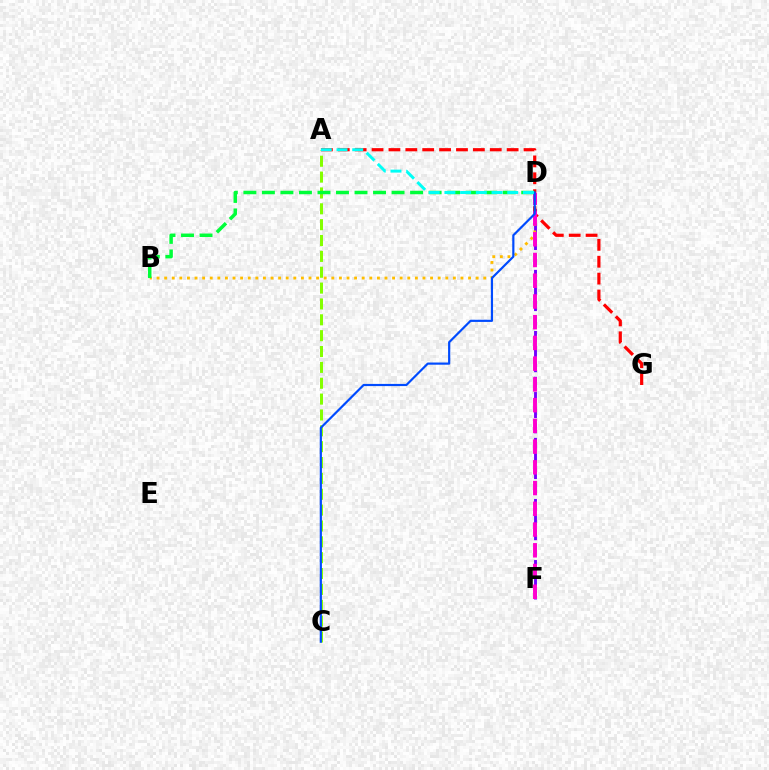{('D', 'F'): [{'color': '#7200ff', 'line_style': 'dashed', 'thickness': 2.07}, {'color': '#ff00cf', 'line_style': 'dashed', 'thickness': 2.82}], ('B', 'D'): [{'color': '#ffbd00', 'line_style': 'dotted', 'thickness': 2.06}, {'color': '#00ff39', 'line_style': 'dashed', 'thickness': 2.52}], ('A', 'C'): [{'color': '#84ff00', 'line_style': 'dashed', 'thickness': 2.15}], ('A', 'G'): [{'color': '#ff0000', 'line_style': 'dashed', 'thickness': 2.29}], ('C', 'D'): [{'color': '#004bff', 'line_style': 'solid', 'thickness': 1.57}], ('A', 'D'): [{'color': '#00fff6', 'line_style': 'dashed', 'thickness': 2.13}]}